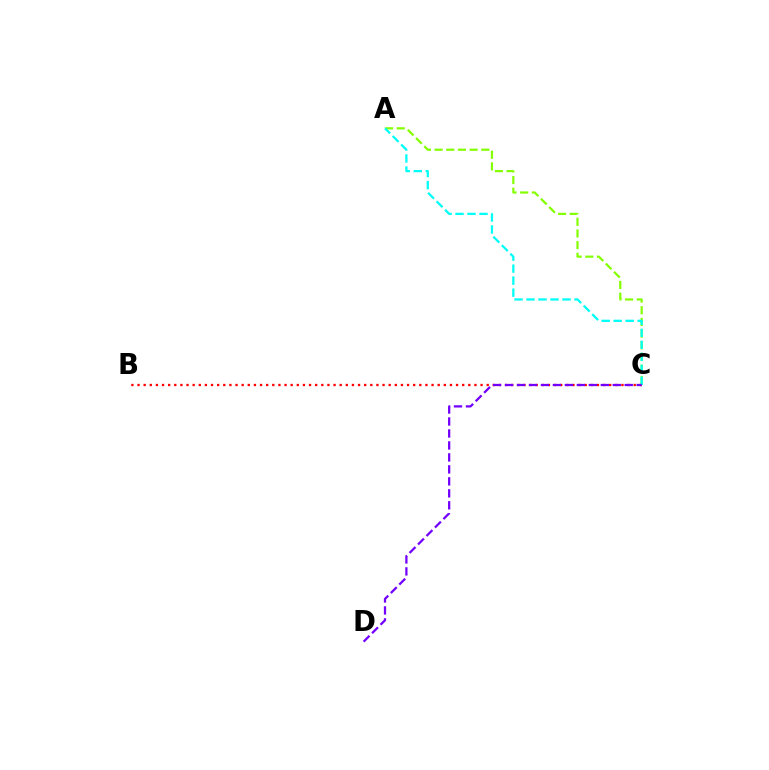{('B', 'C'): [{'color': '#ff0000', 'line_style': 'dotted', 'thickness': 1.66}], ('A', 'C'): [{'color': '#84ff00', 'line_style': 'dashed', 'thickness': 1.59}, {'color': '#00fff6', 'line_style': 'dashed', 'thickness': 1.63}], ('C', 'D'): [{'color': '#7200ff', 'line_style': 'dashed', 'thickness': 1.63}]}